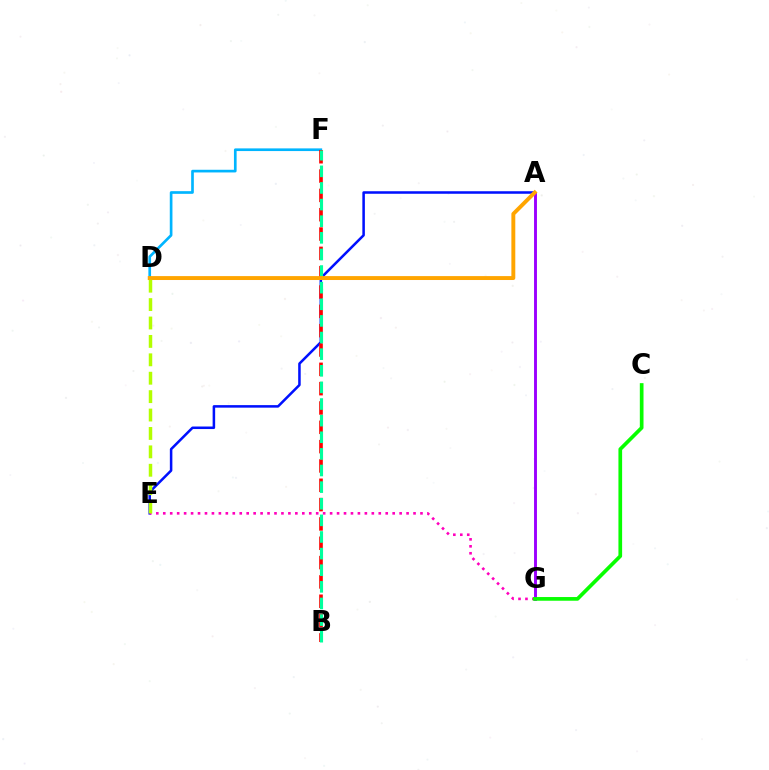{('A', 'E'): [{'color': '#0010ff', 'line_style': 'solid', 'thickness': 1.82}], ('A', 'G'): [{'color': '#9b00ff', 'line_style': 'solid', 'thickness': 2.1}], ('D', 'F'): [{'color': '#00b5ff', 'line_style': 'solid', 'thickness': 1.92}], ('E', 'G'): [{'color': '#ff00bd', 'line_style': 'dotted', 'thickness': 1.89}], ('C', 'G'): [{'color': '#08ff00', 'line_style': 'solid', 'thickness': 2.66}], ('B', 'F'): [{'color': '#ff0000', 'line_style': 'dashed', 'thickness': 2.63}, {'color': '#00ff9d', 'line_style': 'dashed', 'thickness': 2.26}], ('A', 'D'): [{'color': '#ffa500', 'line_style': 'solid', 'thickness': 2.82}], ('D', 'E'): [{'color': '#b3ff00', 'line_style': 'dashed', 'thickness': 2.5}]}